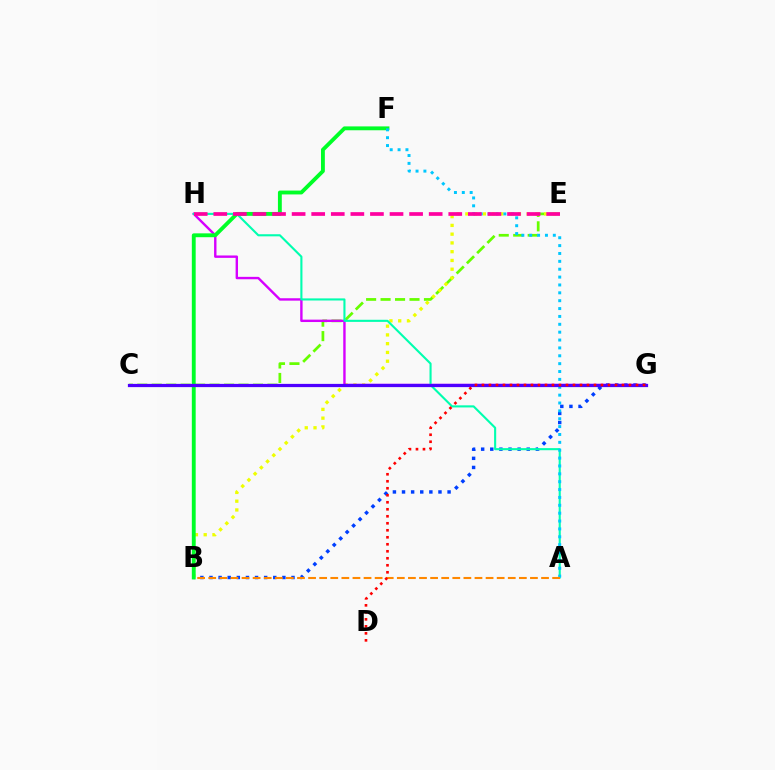{('C', 'E'): [{'color': '#66ff00', 'line_style': 'dashed', 'thickness': 1.96}], ('B', 'G'): [{'color': '#003fff', 'line_style': 'dotted', 'thickness': 2.48}], ('B', 'E'): [{'color': '#eeff00', 'line_style': 'dotted', 'thickness': 2.38}], ('G', 'H'): [{'color': '#d600ff', 'line_style': 'solid', 'thickness': 1.73}], ('A', 'H'): [{'color': '#00ffaf', 'line_style': 'solid', 'thickness': 1.52}], ('B', 'F'): [{'color': '#00ff27', 'line_style': 'solid', 'thickness': 2.78}], ('A', 'F'): [{'color': '#00c7ff', 'line_style': 'dotted', 'thickness': 2.14}], ('C', 'G'): [{'color': '#4f00ff', 'line_style': 'solid', 'thickness': 2.33}], ('E', 'H'): [{'color': '#ff00a0', 'line_style': 'dashed', 'thickness': 2.66}], ('A', 'B'): [{'color': '#ff8800', 'line_style': 'dashed', 'thickness': 1.51}], ('D', 'G'): [{'color': '#ff0000', 'line_style': 'dotted', 'thickness': 1.9}]}